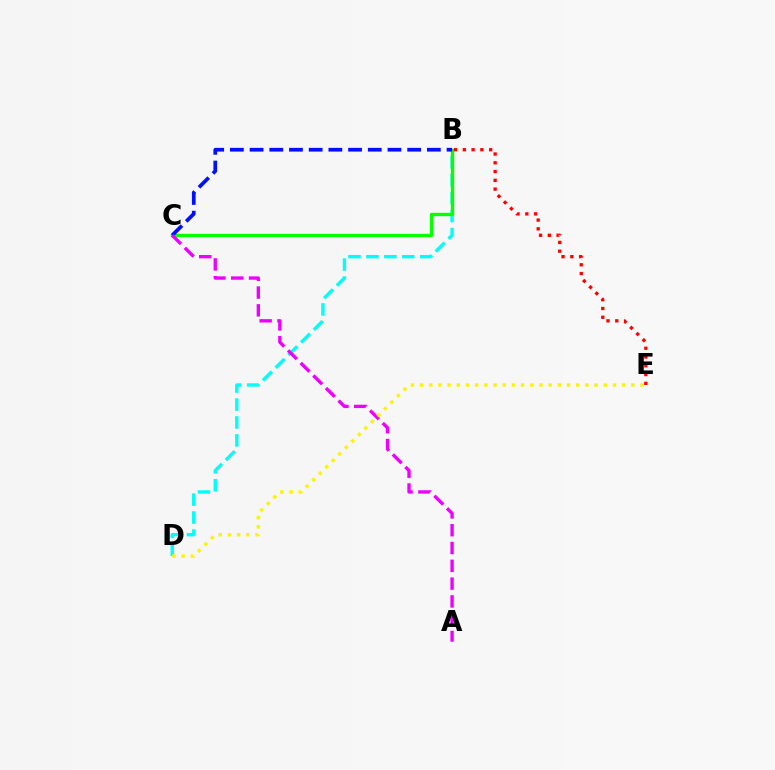{('B', 'D'): [{'color': '#00fff6', 'line_style': 'dashed', 'thickness': 2.44}], ('B', 'C'): [{'color': '#08ff00', 'line_style': 'solid', 'thickness': 2.43}, {'color': '#0010ff', 'line_style': 'dashed', 'thickness': 2.68}], ('B', 'E'): [{'color': '#ff0000', 'line_style': 'dotted', 'thickness': 2.38}], ('A', 'C'): [{'color': '#ee00ff', 'line_style': 'dashed', 'thickness': 2.42}], ('D', 'E'): [{'color': '#fcf500', 'line_style': 'dotted', 'thickness': 2.5}]}